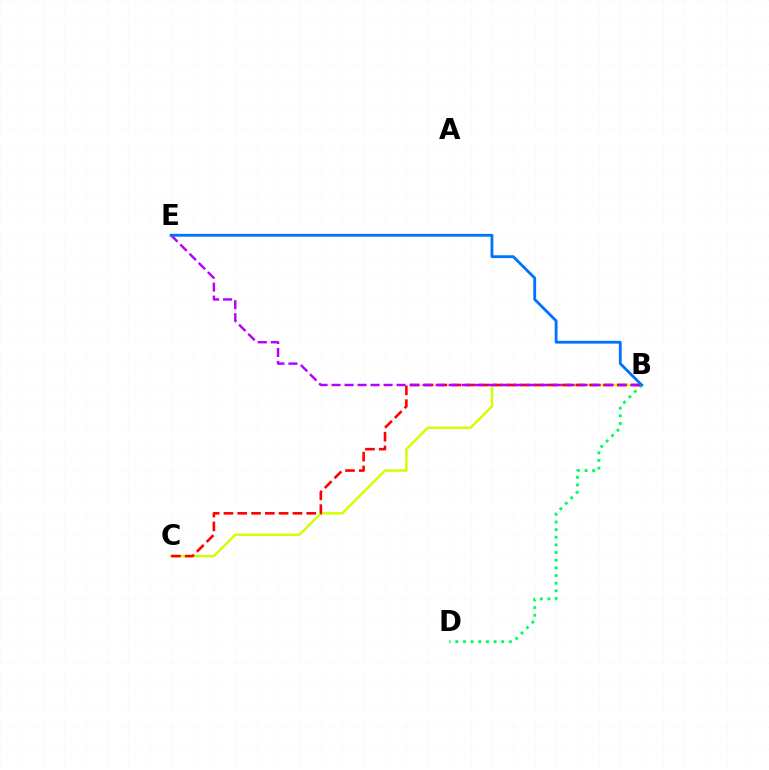{('B', 'D'): [{'color': '#00ff5c', 'line_style': 'dotted', 'thickness': 2.08}], ('B', 'C'): [{'color': '#d1ff00', 'line_style': 'solid', 'thickness': 1.75}, {'color': '#ff0000', 'line_style': 'dashed', 'thickness': 1.87}], ('B', 'E'): [{'color': '#b900ff', 'line_style': 'dashed', 'thickness': 1.77}, {'color': '#0074ff', 'line_style': 'solid', 'thickness': 2.05}]}